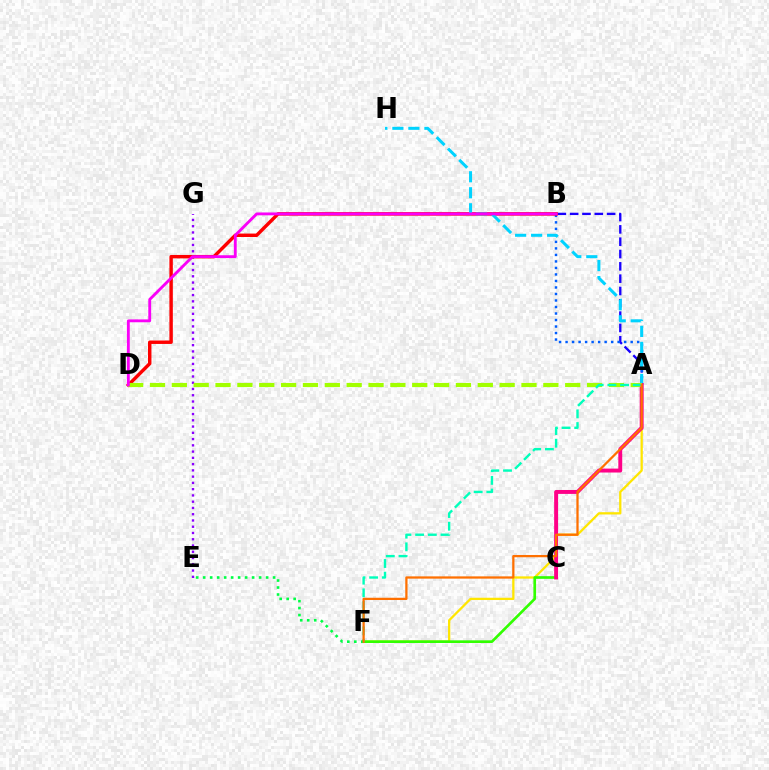{('E', 'G'): [{'color': '#8a00ff', 'line_style': 'dotted', 'thickness': 1.7}], ('A', 'F'): [{'color': '#ffe600', 'line_style': 'solid', 'thickness': 1.64}, {'color': '#00ffbb', 'line_style': 'dashed', 'thickness': 1.72}, {'color': '#ff7000', 'line_style': 'solid', 'thickness': 1.63}], ('A', 'B'): [{'color': '#1900ff', 'line_style': 'dashed', 'thickness': 1.67}, {'color': '#005dff', 'line_style': 'dotted', 'thickness': 1.77}], ('C', 'F'): [{'color': '#31ff00', 'line_style': 'solid', 'thickness': 1.92}], ('B', 'D'): [{'color': '#ff0000', 'line_style': 'solid', 'thickness': 2.47}, {'color': '#fa00f9', 'line_style': 'solid', 'thickness': 2.06}], ('A', 'H'): [{'color': '#00d3ff', 'line_style': 'dashed', 'thickness': 2.17}], ('A', 'C'): [{'color': '#ff0088', 'line_style': 'solid', 'thickness': 2.83}], ('A', 'D'): [{'color': '#a2ff00', 'line_style': 'dashed', 'thickness': 2.97}], ('E', 'F'): [{'color': '#00ff45', 'line_style': 'dotted', 'thickness': 1.9}]}